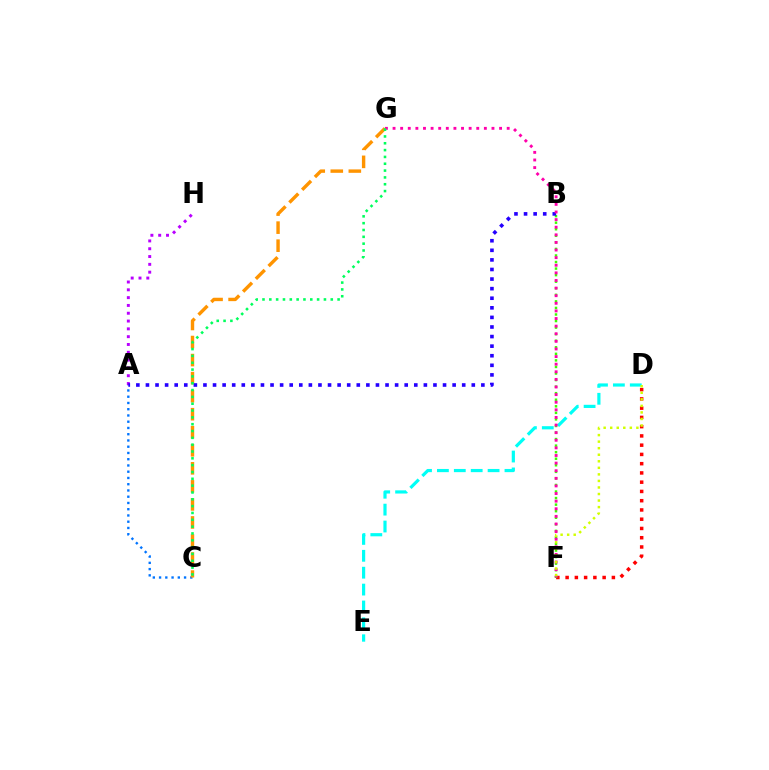{('A', 'C'): [{'color': '#0074ff', 'line_style': 'dotted', 'thickness': 1.7}], ('D', 'F'): [{'color': '#ff0000', 'line_style': 'dotted', 'thickness': 2.51}, {'color': '#d1ff00', 'line_style': 'dotted', 'thickness': 1.78}], ('C', 'G'): [{'color': '#ff9400', 'line_style': 'dashed', 'thickness': 2.45}, {'color': '#00ff5c', 'line_style': 'dotted', 'thickness': 1.86}], ('B', 'F'): [{'color': '#3dff00', 'line_style': 'dotted', 'thickness': 1.78}], ('A', 'H'): [{'color': '#b900ff', 'line_style': 'dotted', 'thickness': 2.12}], ('A', 'B'): [{'color': '#2500ff', 'line_style': 'dotted', 'thickness': 2.6}], ('D', 'E'): [{'color': '#00fff6', 'line_style': 'dashed', 'thickness': 2.29}], ('F', 'G'): [{'color': '#ff00ac', 'line_style': 'dotted', 'thickness': 2.07}]}